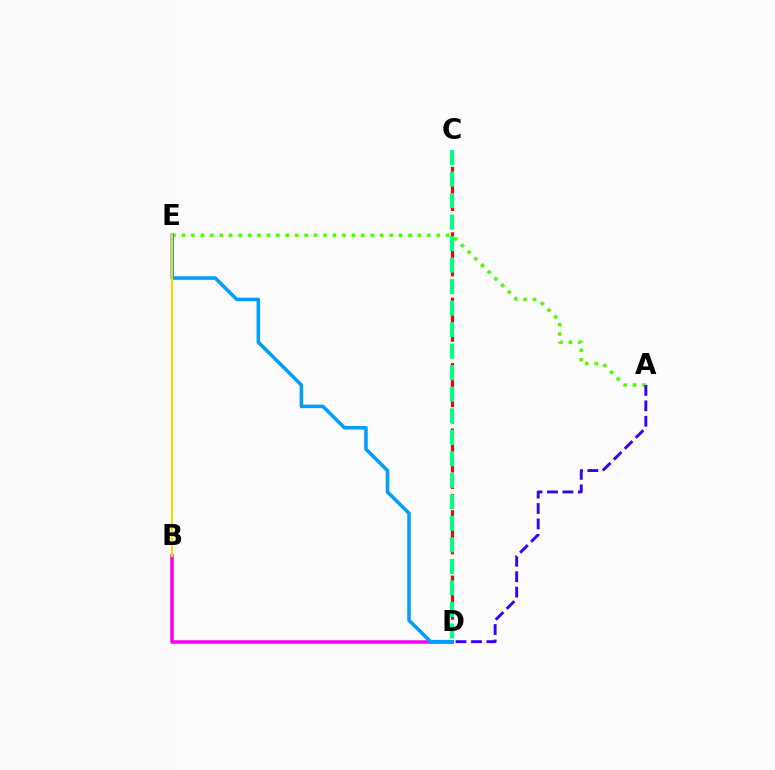{('A', 'E'): [{'color': '#4fff00', 'line_style': 'dotted', 'thickness': 2.56}], ('B', 'D'): [{'color': '#ff00ed', 'line_style': 'solid', 'thickness': 2.52}], ('A', 'D'): [{'color': '#3700ff', 'line_style': 'dashed', 'thickness': 2.1}], ('C', 'D'): [{'color': '#ff0000', 'line_style': 'dashed', 'thickness': 2.22}, {'color': '#00ff86', 'line_style': 'dashed', 'thickness': 2.92}], ('D', 'E'): [{'color': '#009eff', 'line_style': 'solid', 'thickness': 2.54}], ('B', 'E'): [{'color': '#ffd500', 'line_style': 'solid', 'thickness': 1.5}]}